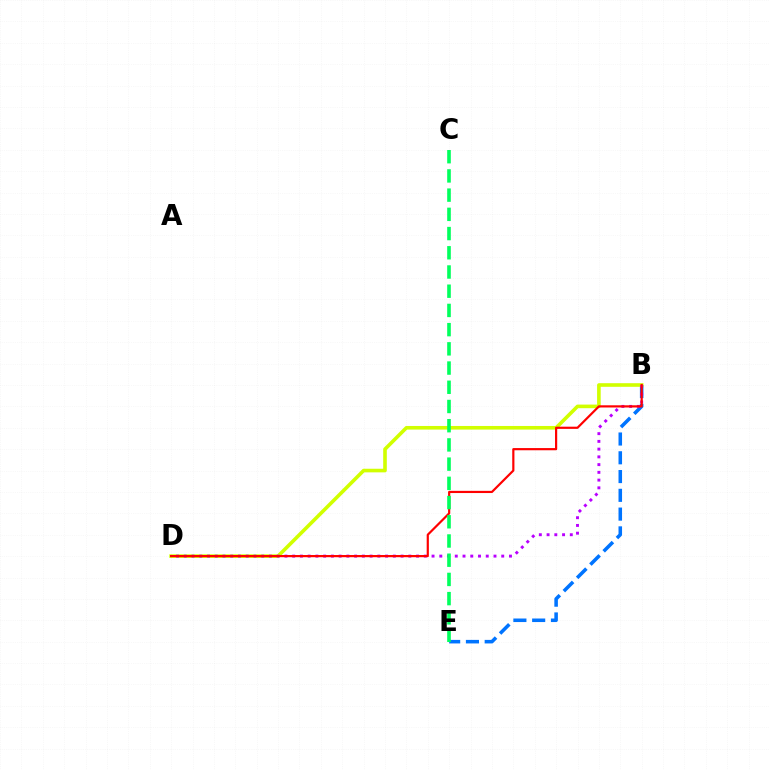{('B', 'E'): [{'color': '#0074ff', 'line_style': 'dashed', 'thickness': 2.55}], ('B', 'D'): [{'color': '#d1ff00', 'line_style': 'solid', 'thickness': 2.6}, {'color': '#b900ff', 'line_style': 'dotted', 'thickness': 2.1}, {'color': '#ff0000', 'line_style': 'solid', 'thickness': 1.58}], ('C', 'E'): [{'color': '#00ff5c', 'line_style': 'dashed', 'thickness': 2.61}]}